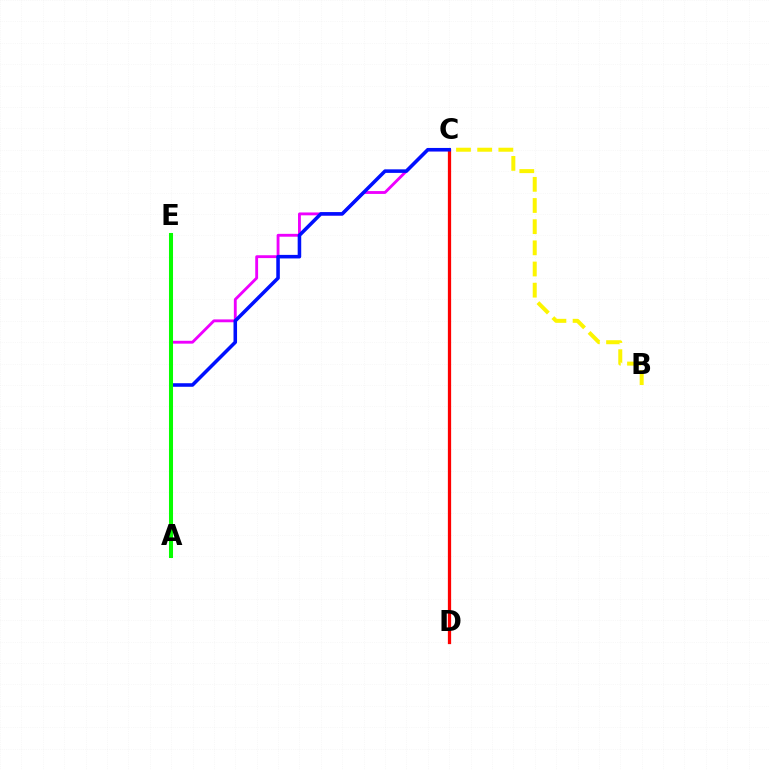{('A', 'C'): [{'color': '#ee00ff', 'line_style': 'solid', 'thickness': 2.06}, {'color': '#0010ff', 'line_style': 'solid', 'thickness': 2.55}], ('A', 'E'): [{'color': '#00fff6', 'line_style': 'dashed', 'thickness': 2.73}, {'color': '#08ff00', 'line_style': 'solid', 'thickness': 2.91}], ('B', 'C'): [{'color': '#fcf500', 'line_style': 'dashed', 'thickness': 2.88}], ('C', 'D'): [{'color': '#ff0000', 'line_style': 'solid', 'thickness': 2.34}]}